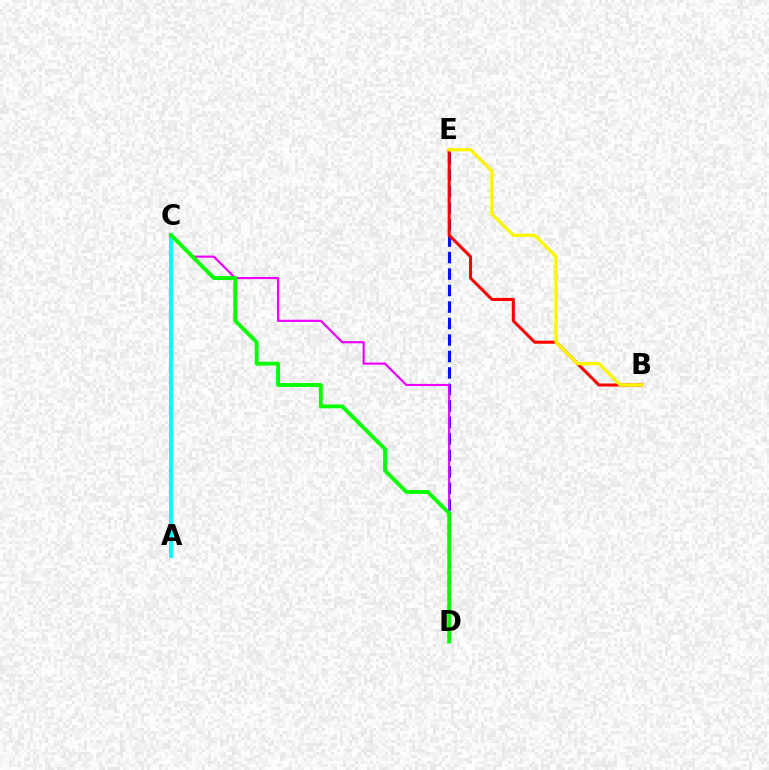{('D', 'E'): [{'color': '#0010ff', 'line_style': 'dashed', 'thickness': 2.24}], ('A', 'C'): [{'color': '#00fff6', 'line_style': 'solid', 'thickness': 2.8}], ('B', 'E'): [{'color': '#ff0000', 'line_style': 'solid', 'thickness': 2.19}, {'color': '#fcf500', 'line_style': 'solid', 'thickness': 2.4}], ('C', 'D'): [{'color': '#ee00ff', 'line_style': 'solid', 'thickness': 1.56}, {'color': '#08ff00', 'line_style': 'solid', 'thickness': 2.78}]}